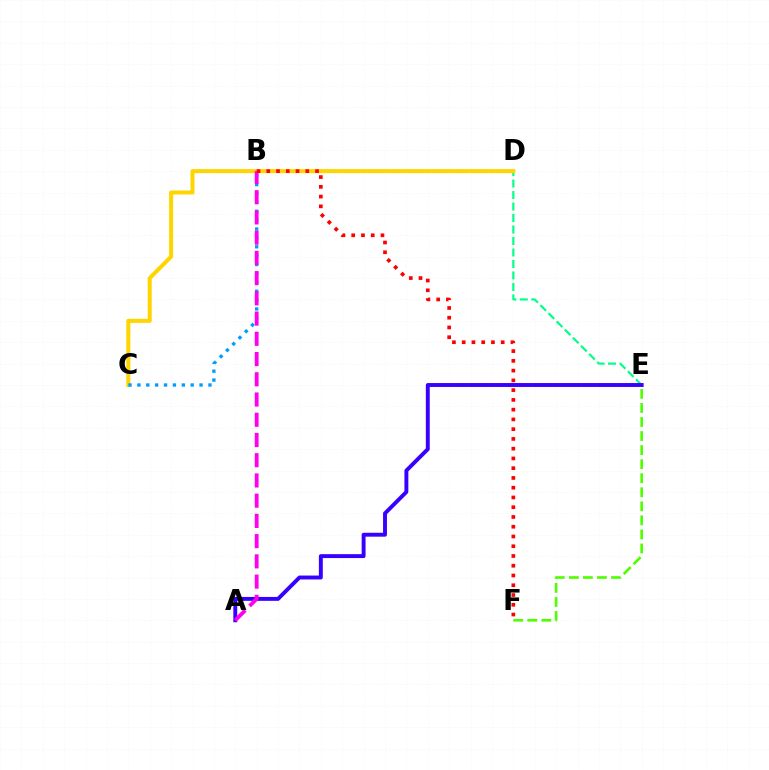{('D', 'E'): [{'color': '#00ff86', 'line_style': 'dashed', 'thickness': 1.56}], ('C', 'D'): [{'color': '#ffd500', 'line_style': 'solid', 'thickness': 2.9}], ('A', 'E'): [{'color': '#3700ff', 'line_style': 'solid', 'thickness': 2.81}], ('B', 'C'): [{'color': '#009eff', 'line_style': 'dotted', 'thickness': 2.41}], ('A', 'B'): [{'color': '#ff00ed', 'line_style': 'dashed', 'thickness': 2.75}], ('B', 'F'): [{'color': '#ff0000', 'line_style': 'dotted', 'thickness': 2.65}], ('E', 'F'): [{'color': '#4fff00', 'line_style': 'dashed', 'thickness': 1.91}]}